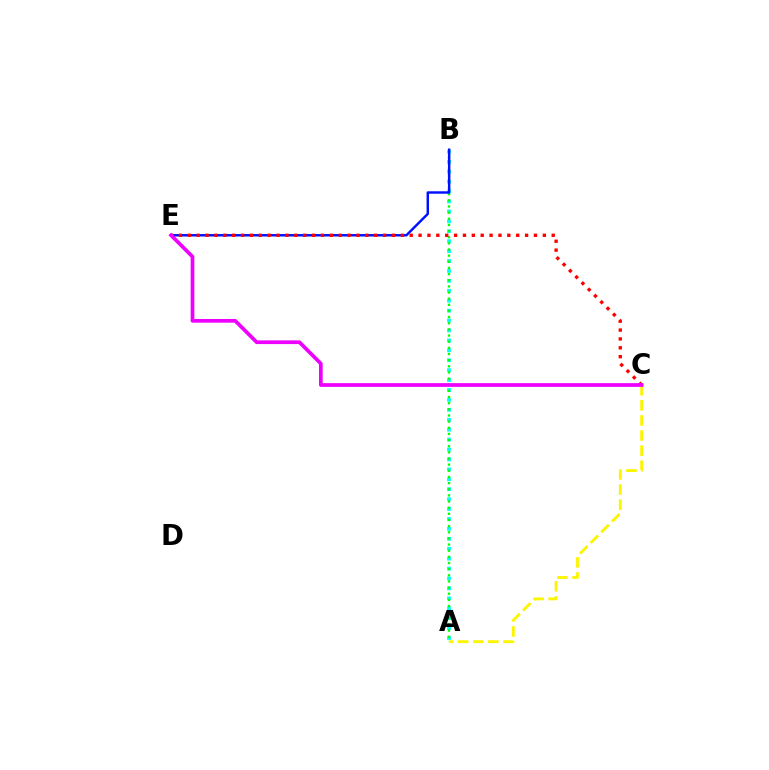{('A', 'B'): [{'color': '#00fff6', 'line_style': 'dotted', 'thickness': 2.7}, {'color': '#08ff00', 'line_style': 'dotted', 'thickness': 1.67}], ('B', 'E'): [{'color': '#0010ff', 'line_style': 'solid', 'thickness': 1.76}], ('A', 'C'): [{'color': '#fcf500', 'line_style': 'dashed', 'thickness': 2.05}], ('C', 'E'): [{'color': '#ff0000', 'line_style': 'dotted', 'thickness': 2.41}, {'color': '#ee00ff', 'line_style': 'solid', 'thickness': 2.68}]}